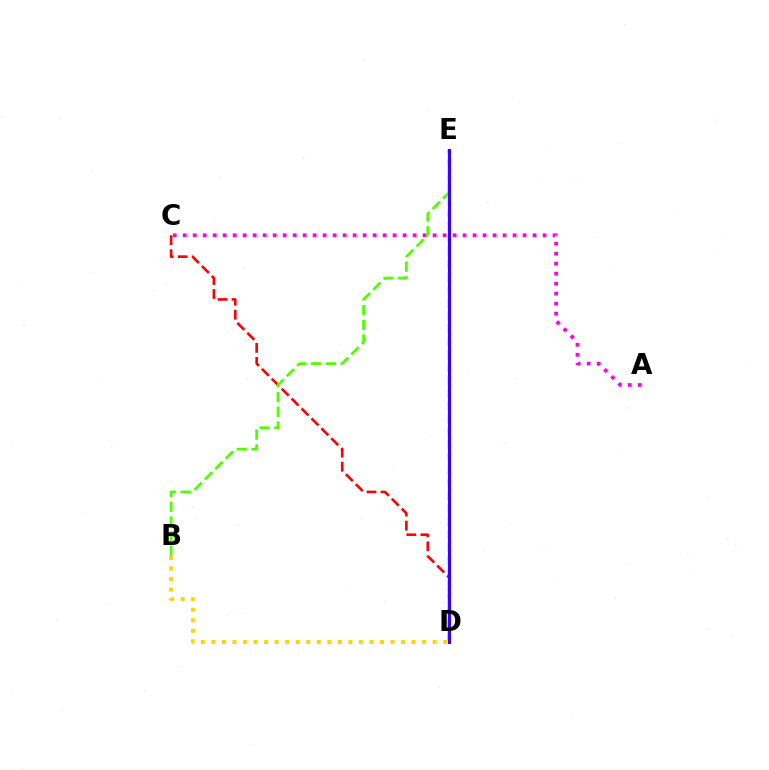{('D', 'E'): [{'color': '#009eff', 'line_style': 'dashed', 'thickness': 1.75}, {'color': '#00ff86', 'line_style': 'dotted', 'thickness': 2.35}, {'color': '#3700ff', 'line_style': 'solid', 'thickness': 2.23}], ('A', 'C'): [{'color': '#ff00ed', 'line_style': 'dotted', 'thickness': 2.72}], ('C', 'D'): [{'color': '#ff0000', 'line_style': 'dashed', 'thickness': 1.9}], ('B', 'D'): [{'color': '#ffd500', 'line_style': 'dotted', 'thickness': 2.86}], ('B', 'E'): [{'color': '#4fff00', 'line_style': 'dashed', 'thickness': 2.0}]}